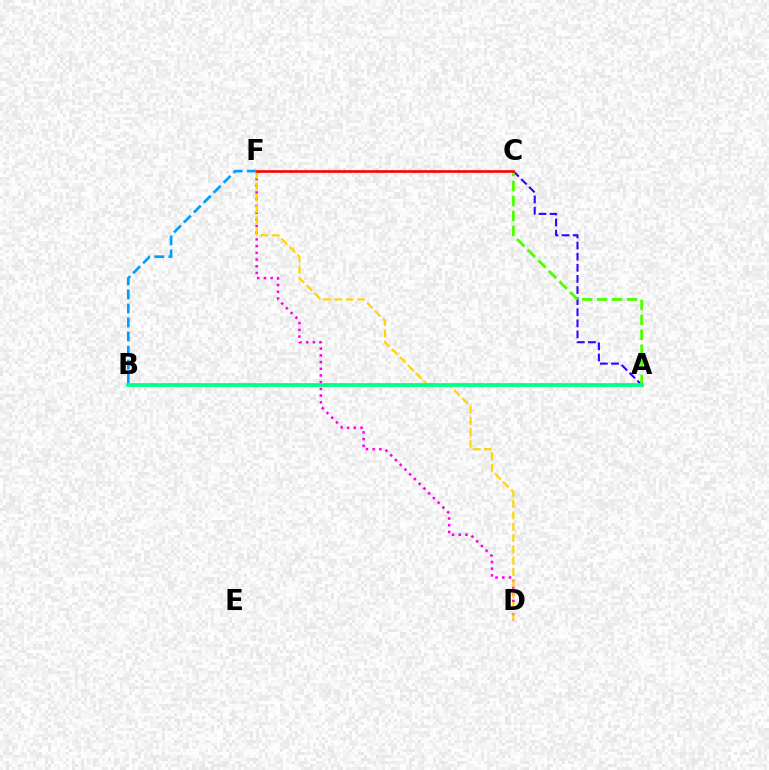{('B', 'F'): [{'color': '#009eff', 'line_style': 'dashed', 'thickness': 1.91}], ('D', 'F'): [{'color': '#ff00ed', 'line_style': 'dotted', 'thickness': 1.82}, {'color': '#ffd500', 'line_style': 'dashed', 'thickness': 1.54}], ('A', 'C'): [{'color': '#3700ff', 'line_style': 'dashed', 'thickness': 1.51}, {'color': '#4fff00', 'line_style': 'dashed', 'thickness': 2.03}], ('C', 'F'): [{'color': '#ff0000', 'line_style': 'solid', 'thickness': 1.9}], ('A', 'B'): [{'color': '#00ff86', 'line_style': 'solid', 'thickness': 2.68}]}